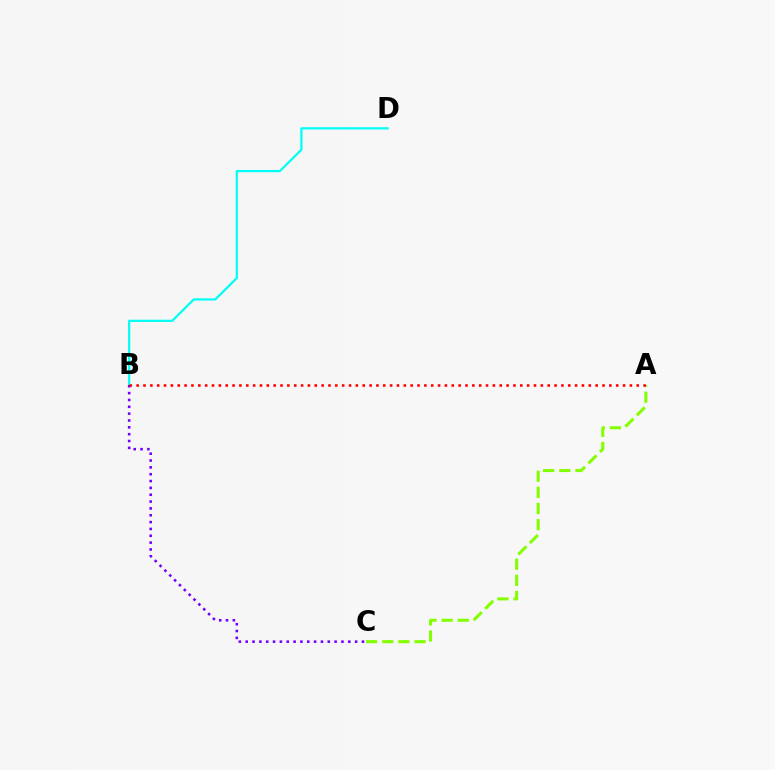{('B', 'D'): [{'color': '#00fff6', 'line_style': 'solid', 'thickness': 1.6}], ('A', 'C'): [{'color': '#84ff00', 'line_style': 'dashed', 'thickness': 2.19}], ('B', 'C'): [{'color': '#7200ff', 'line_style': 'dotted', 'thickness': 1.86}], ('A', 'B'): [{'color': '#ff0000', 'line_style': 'dotted', 'thickness': 1.86}]}